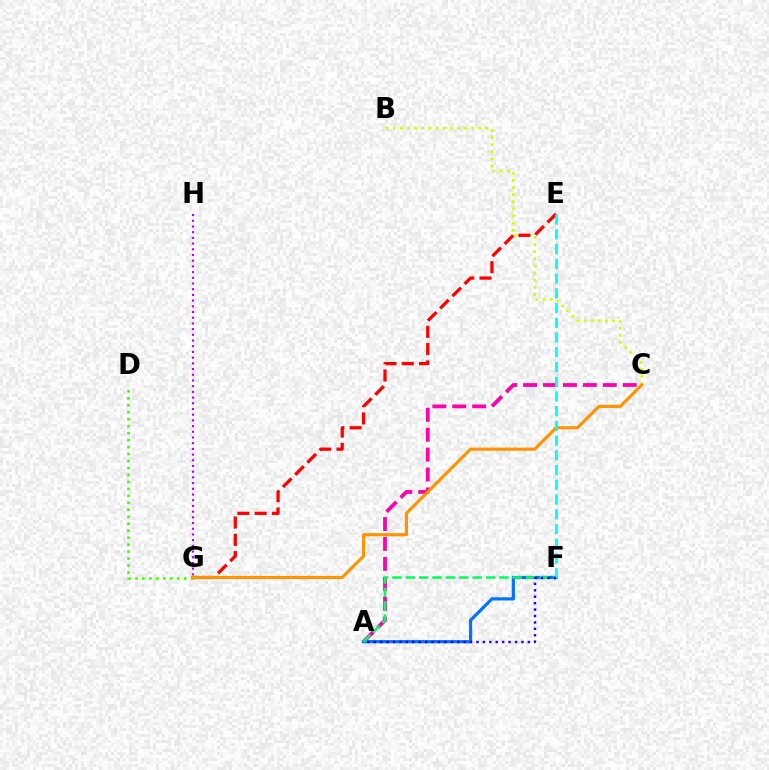{('B', 'C'): [{'color': '#d1ff00', 'line_style': 'dotted', 'thickness': 1.94}], ('E', 'G'): [{'color': '#ff0000', 'line_style': 'dashed', 'thickness': 2.35}], ('A', 'C'): [{'color': '#ff00ac', 'line_style': 'dashed', 'thickness': 2.71}], ('A', 'F'): [{'color': '#0074ff', 'line_style': 'solid', 'thickness': 2.3}, {'color': '#00ff5c', 'line_style': 'dashed', 'thickness': 1.82}, {'color': '#2500ff', 'line_style': 'dotted', 'thickness': 1.75}], ('D', 'G'): [{'color': '#3dff00', 'line_style': 'dotted', 'thickness': 1.89}], ('C', 'G'): [{'color': '#ff9400', 'line_style': 'solid', 'thickness': 2.27}], ('G', 'H'): [{'color': '#b900ff', 'line_style': 'dotted', 'thickness': 1.55}], ('E', 'F'): [{'color': '#00fff6', 'line_style': 'dashed', 'thickness': 2.0}]}